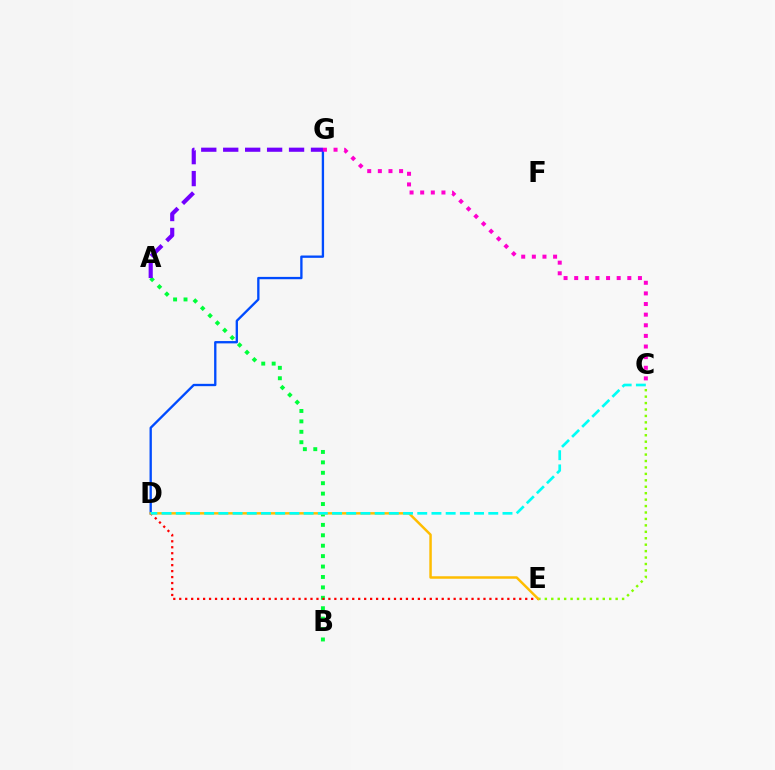{('C', 'E'): [{'color': '#84ff00', 'line_style': 'dotted', 'thickness': 1.75}], ('D', 'G'): [{'color': '#004bff', 'line_style': 'solid', 'thickness': 1.68}], ('A', 'B'): [{'color': '#00ff39', 'line_style': 'dotted', 'thickness': 2.83}], ('D', 'E'): [{'color': '#ff0000', 'line_style': 'dotted', 'thickness': 1.62}, {'color': '#ffbd00', 'line_style': 'solid', 'thickness': 1.79}], ('A', 'G'): [{'color': '#7200ff', 'line_style': 'dashed', 'thickness': 2.98}], ('C', 'G'): [{'color': '#ff00cf', 'line_style': 'dotted', 'thickness': 2.89}], ('C', 'D'): [{'color': '#00fff6', 'line_style': 'dashed', 'thickness': 1.93}]}